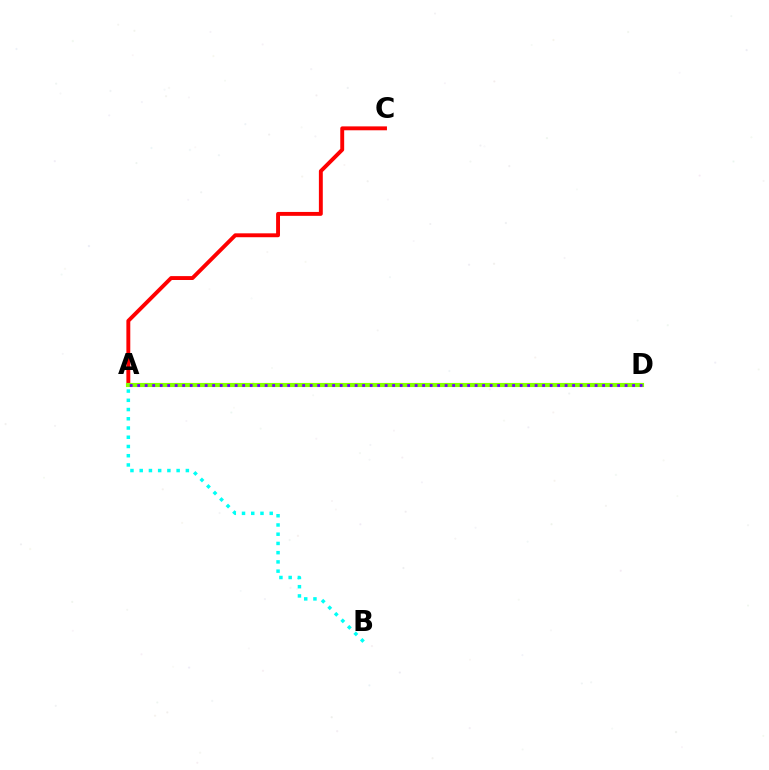{('A', 'B'): [{'color': '#00fff6', 'line_style': 'dotted', 'thickness': 2.51}], ('A', 'C'): [{'color': '#ff0000', 'line_style': 'solid', 'thickness': 2.81}], ('A', 'D'): [{'color': '#84ff00', 'line_style': 'solid', 'thickness': 2.97}, {'color': '#7200ff', 'line_style': 'dotted', 'thickness': 2.04}]}